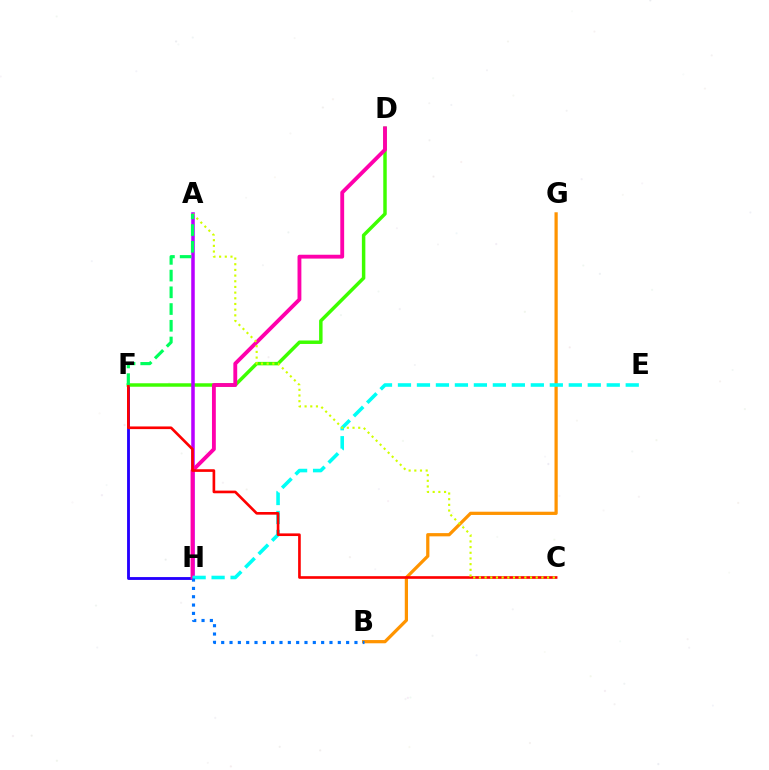{('B', 'G'): [{'color': '#ff9400', 'line_style': 'solid', 'thickness': 2.33}], ('F', 'H'): [{'color': '#2500ff', 'line_style': 'solid', 'thickness': 2.06}], ('D', 'F'): [{'color': '#3dff00', 'line_style': 'solid', 'thickness': 2.5}], ('A', 'H'): [{'color': '#b900ff', 'line_style': 'solid', 'thickness': 2.54}], ('D', 'H'): [{'color': '#ff00ac', 'line_style': 'solid', 'thickness': 2.77}], ('E', 'H'): [{'color': '#00fff6', 'line_style': 'dashed', 'thickness': 2.58}], ('B', 'H'): [{'color': '#0074ff', 'line_style': 'dotted', 'thickness': 2.26}], ('C', 'F'): [{'color': '#ff0000', 'line_style': 'solid', 'thickness': 1.91}], ('A', 'C'): [{'color': '#d1ff00', 'line_style': 'dotted', 'thickness': 1.54}], ('A', 'F'): [{'color': '#00ff5c', 'line_style': 'dashed', 'thickness': 2.27}]}